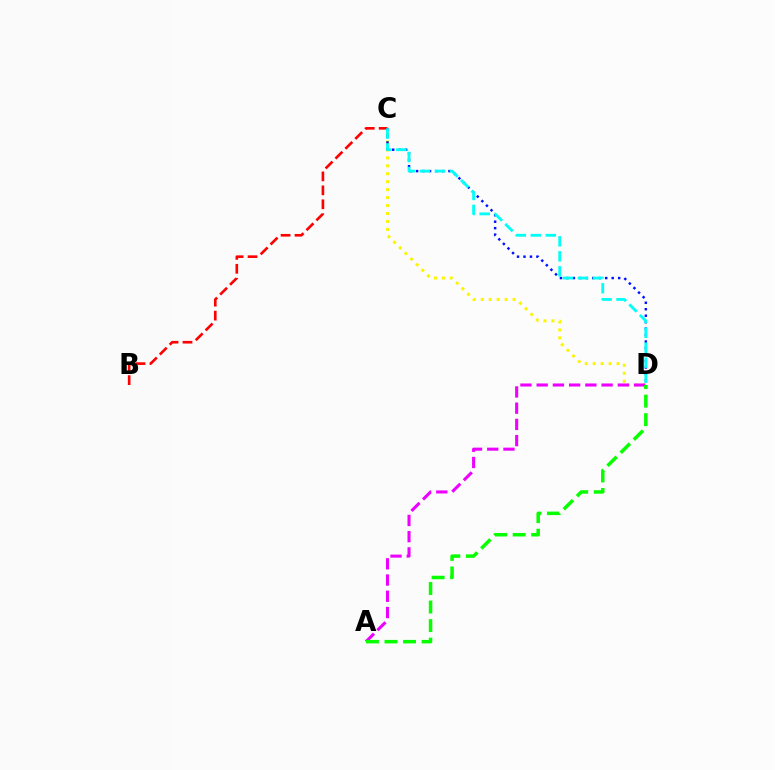{('B', 'C'): [{'color': '#ff0000', 'line_style': 'dashed', 'thickness': 1.89}], ('C', 'D'): [{'color': '#fcf500', 'line_style': 'dotted', 'thickness': 2.16}, {'color': '#0010ff', 'line_style': 'dotted', 'thickness': 1.76}, {'color': '#00fff6', 'line_style': 'dashed', 'thickness': 2.04}], ('A', 'D'): [{'color': '#ee00ff', 'line_style': 'dashed', 'thickness': 2.2}, {'color': '#08ff00', 'line_style': 'dashed', 'thickness': 2.52}]}